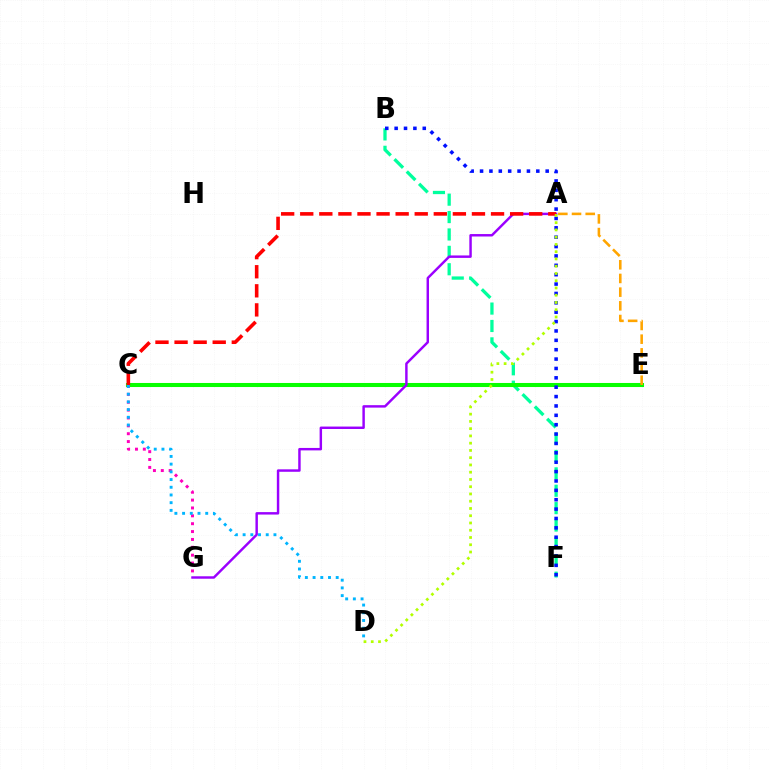{('B', 'F'): [{'color': '#00ff9d', 'line_style': 'dashed', 'thickness': 2.36}, {'color': '#0010ff', 'line_style': 'dotted', 'thickness': 2.55}], ('C', 'E'): [{'color': '#08ff00', 'line_style': 'solid', 'thickness': 2.92}], ('C', 'G'): [{'color': '#ff00bd', 'line_style': 'dotted', 'thickness': 2.14}], ('A', 'G'): [{'color': '#9b00ff', 'line_style': 'solid', 'thickness': 1.76}], ('C', 'D'): [{'color': '#00b5ff', 'line_style': 'dotted', 'thickness': 2.09}], ('A', 'E'): [{'color': '#ffa500', 'line_style': 'dashed', 'thickness': 1.86}], ('A', 'C'): [{'color': '#ff0000', 'line_style': 'dashed', 'thickness': 2.59}], ('A', 'D'): [{'color': '#b3ff00', 'line_style': 'dotted', 'thickness': 1.97}]}